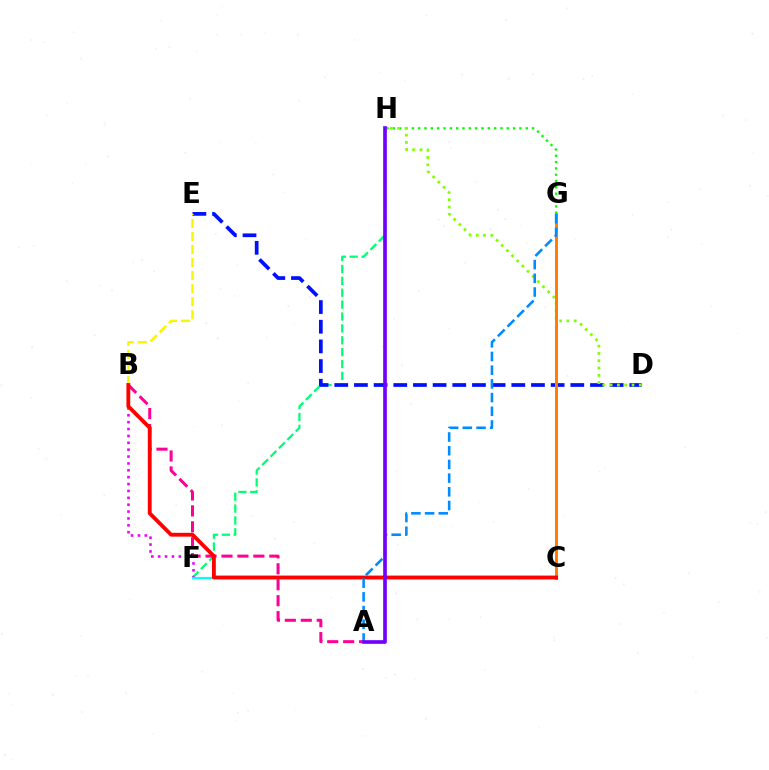{('F', 'H'): [{'color': '#00ff74', 'line_style': 'dashed', 'thickness': 1.61}], ('D', 'E'): [{'color': '#0010ff', 'line_style': 'dashed', 'thickness': 2.67}], ('G', 'H'): [{'color': '#08ff00', 'line_style': 'dotted', 'thickness': 1.72}], ('B', 'F'): [{'color': '#ee00ff', 'line_style': 'dotted', 'thickness': 1.87}], ('D', 'H'): [{'color': '#84ff00', 'line_style': 'dotted', 'thickness': 1.98}], ('A', 'B'): [{'color': '#ff0094', 'line_style': 'dashed', 'thickness': 2.17}], ('C', 'G'): [{'color': '#ff7c00', 'line_style': 'solid', 'thickness': 2.12}], ('C', 'F'): [{'color': '#00fff6', 'line_style': 'solid', 'thickness': 1.59}], ('B', 'E'): [{'color': '#fcf500', 'line_style': 'dashed', 'thickness': 1.77}], ('B', 'C'): [{'color': '#ff0000', 'line_style': 'solid', 'thickness': 2.76}], ('A', 'G'): [{'color': '#008cff', 'line_style': 'dashed', 'thickness': 1.86}], ('A', 'H'): [{'color': '#7200ff', 'line_style': 'solid', 'thickness': 2.64}]}